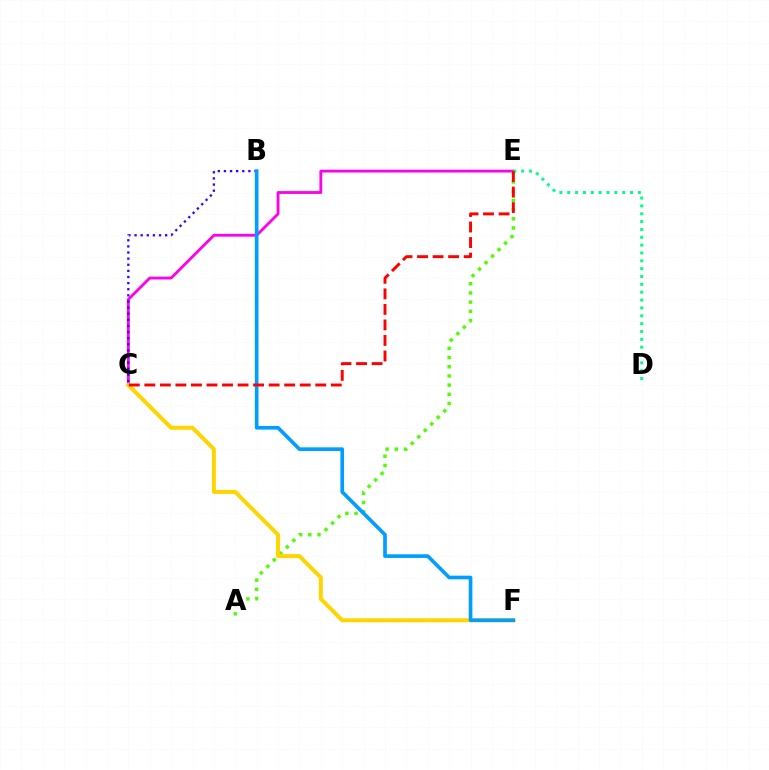{('C', 'E'): [{'color': '#ff00ed', 'line_style': 'solid', 'thickness': 2.03}, {'color': '#ff0000', 'line_style': 'dashed', 'thickness': 2.11}], ('D', 'E'): [{'color': '#00ff86', 'line_style': 'dotted', 'thickness': 2.13}], ('A', 'E'): [{'color': '#4fff00', 'line_style': 'dotted', 'thickness': 2.5}], ('C', 'F'): [{'color': '#ffd500', 'line_style': 'solid', 'thickness': 2.87}], ('B', 'C'): [{'color': '#3700ff', 'line_style': 'dotted', 'thickness': 1.66}], ('B', 'F'): [{'color': '#009eff', 'line_style': 'solid', 'thickness': 2.63}]}